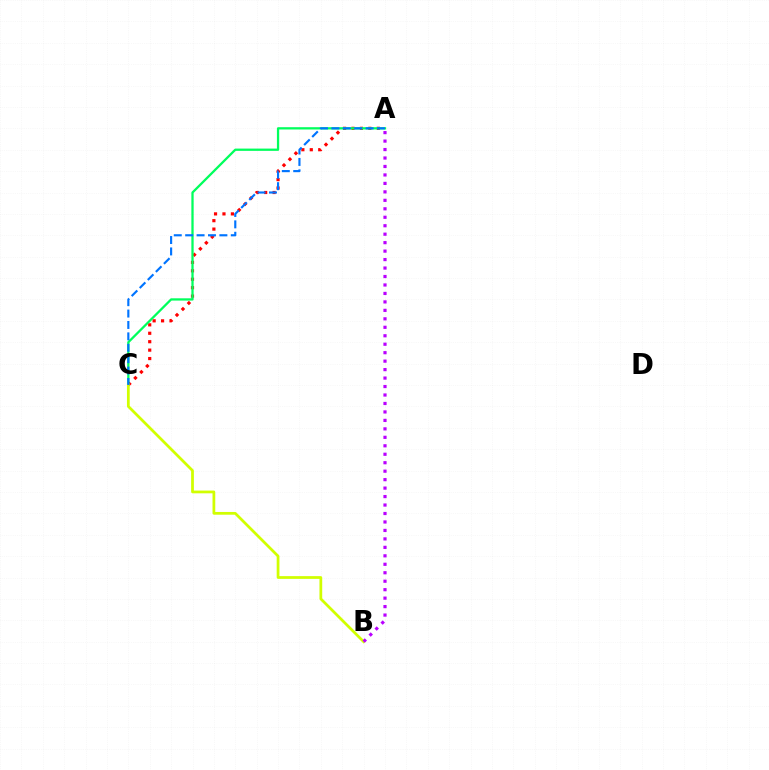{('A', 'C'): [{'color': '#ff0000', 'line_style': 'dotted', 'thickness': 2.29}, {'color': '#00ff5c', 'line_style': 'solid', 'thickness': 1.64}, {'color': '#0074ff', 'line_style': 'dashed', 'thickness': 1.55}], ('B', 'C'): [{'color': '#d1ff00', 'line_style': 'solid', 'thickness': 1.98}], ('A', 'B'): [{'color': '#b900ff', 'line_style': 'dotted', 'thickness': 2.3}]}